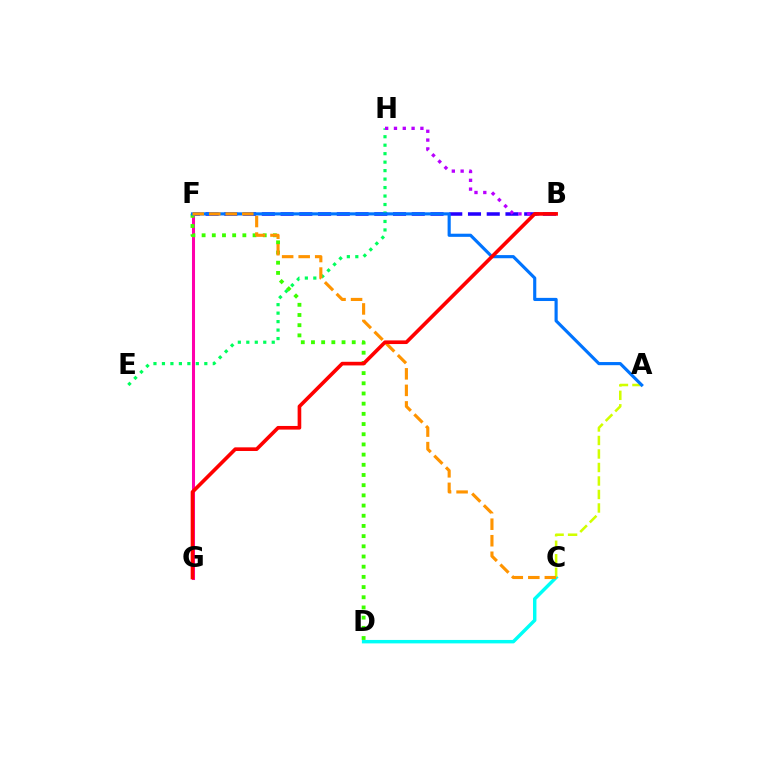{('B', 'F'): [{'color': '#2500ff', 'line_style': 'dashed', 'thickness': 2.55}], ('F', 'G'): [{'color': '#ff00ac', 'line_style': 'solid', 'thickness': 2.19}], ('E', 'H'): [{'color': '#00ff5c', 'line_style': 'dotted', 'thickness': 2.3}], ('C', 'D'): [{'color': '#00fff6', 'line_style': 'solid', 'thickness': 2.48}], ('D', 'F'): [{'color': '#3dff00', 'line_style': 'dotted', 'thickness': 2.77}], ('A', 'C'): [{'color': '#d1ff00', 'line_style': 'dashed', 'thickness': 1.83}], ('A', 'F'): [{'color': '#0074ff', 'line_style': 'solid', 'thickness': 2.26}], ('B', 'H'): [{'color': '#b900ff', 'line_style': 'dotted', 'thickness': 2.39}], ('C', 'F'): [{'color': '#ff9400', 'line_style': 'dashed', 'thickness': 2.25}], ('B', 'G'): [{'color': '#ff0000', 'line_style': 'solid', 'thickness': 2.62}]}